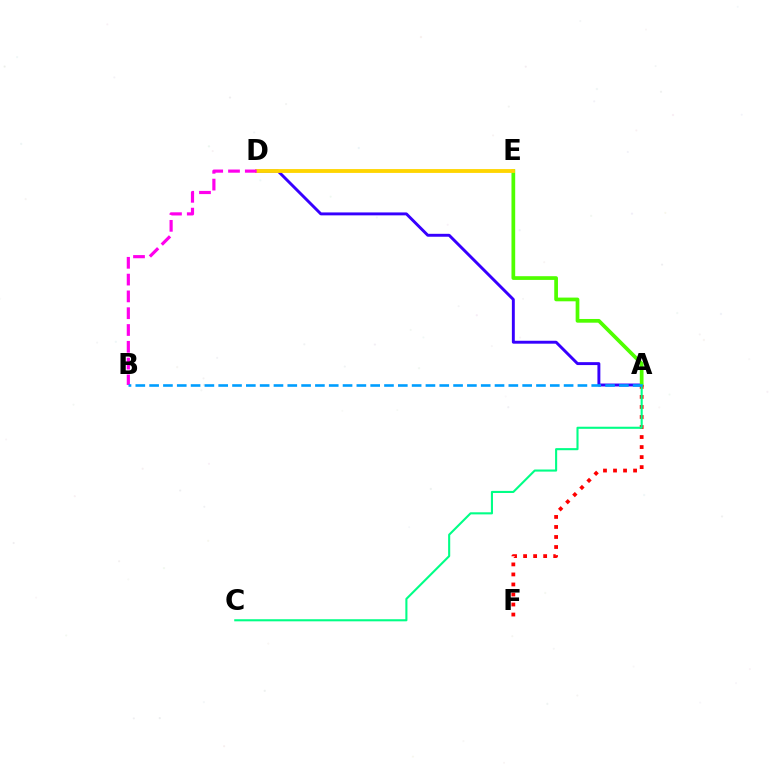{('A', 'D'): [{'color': '#3700ff', 'line_style': 'solid', 'thickness': 2.1}], ('A', 'E'): [{'color': '#4fff00', 'line_style': 'solid', 'thickness': 2.68}], ('A', 'F'): [{'color': '#ff0000', 'line_style': 'dotted', 'thickness': 2.72}], ('D', 'E'): [{'color': '#ffd500', 'line_style': 'solid', 'thickness': 2.76}], ('B', 'D'): [{'color': '#ff00ed', 'line_style': 'dashed', 'thickness': 2.28}], ('A', 'C'): [{'color': '#00ff86', 'line_style': 'solid', 'thickness': 1.51}], ('A', 'B'): [{'color': '#009eff', 'line_style': 'dashed', 'thickness': 1.88}]}